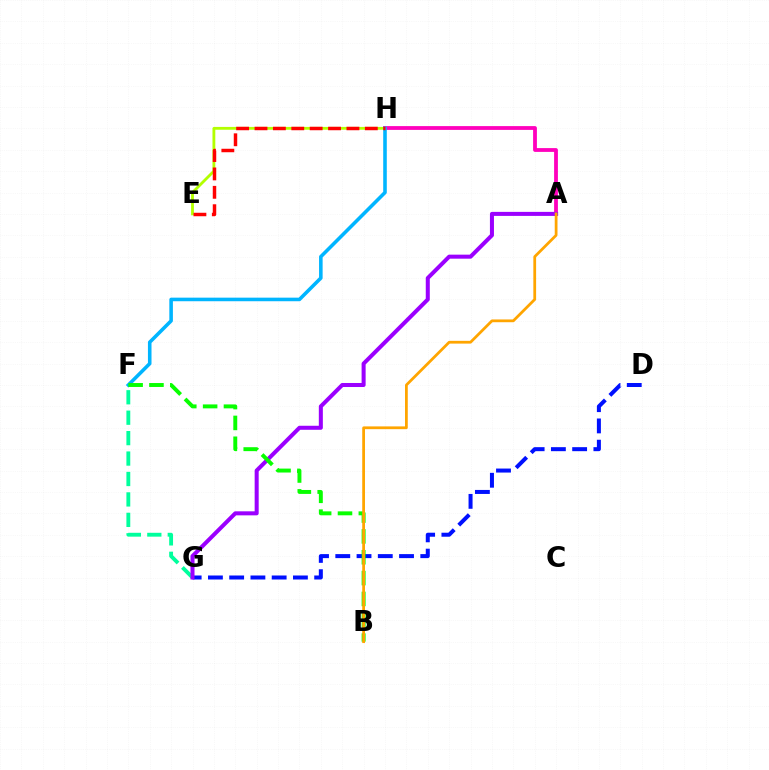{('F', 'G'): [{'color': '#00ff9d', 'line_style': 'dashed', 'thickness': 2.78}], ('E', 'H'): [{'color': '#b3ff00', 'line_style': 'solid', 'thickness': 2.04}, {'color': '#ff0000', 'line_style': 'dashed', 'thickness': 2.5}], ('A', 'H'): [{'color': '#ff00bd', 'line_style': 'solid', 'thickness': 2.73}], ('D', 'G'): [{'color': '#0010ff', 'line_style': 'dashed', 'thickness': 2.89}], ('F', 'H'): [{'color': '#00b5ff', 'line_style': 'solid', 'thickness': 2.57}], ('A', 'G'): [{'color': '#9b00ff', 'line_style': 'solid', 'thickness': 2.9}], ('B', 'F'): [{'color': '#08ff00', 'line_style': 'dashed', 'thickness': 2.83}], ('A', 'B'): [{'color': '#ffa500', 'line_style': 'solid', 'thickness': 1.99}]}